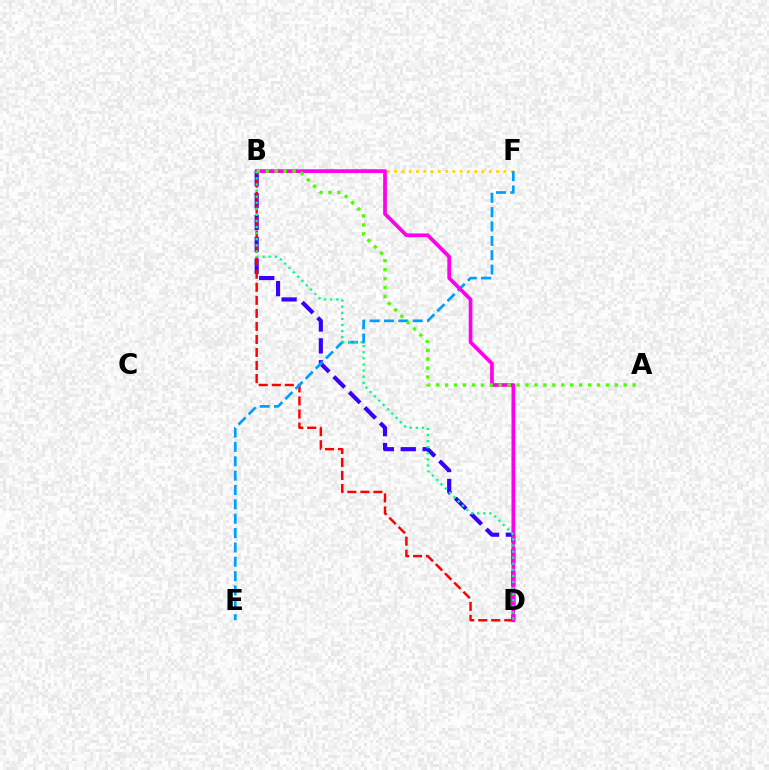{('B', 'D'): [{'color': '#3700ff', 'line_style': 'dashed', 'thickness': 2.97}, {'color': '#ff0000', 'line_style': 'dashed', 'thickness': 1.77}, {'color': '#ff00ed', 'line_style': 'solid', 'thickness': 2.67}, {'color': '#00ff86', 'line_style': 'dotted', 'thickness': 1.66}], ('B', 'F'): [{'color': '#ffd500', 'line_style': 'dotted', 'thickness': 1.98}], ('E', 'F'): [{'color': '#009eff', 'line_style': 'dashed', 'thickness': 1.95}], ('A', 'B'): [{'color': '#4fff00', 'line_style': 'dotted', 'thickness': 2.43}]}